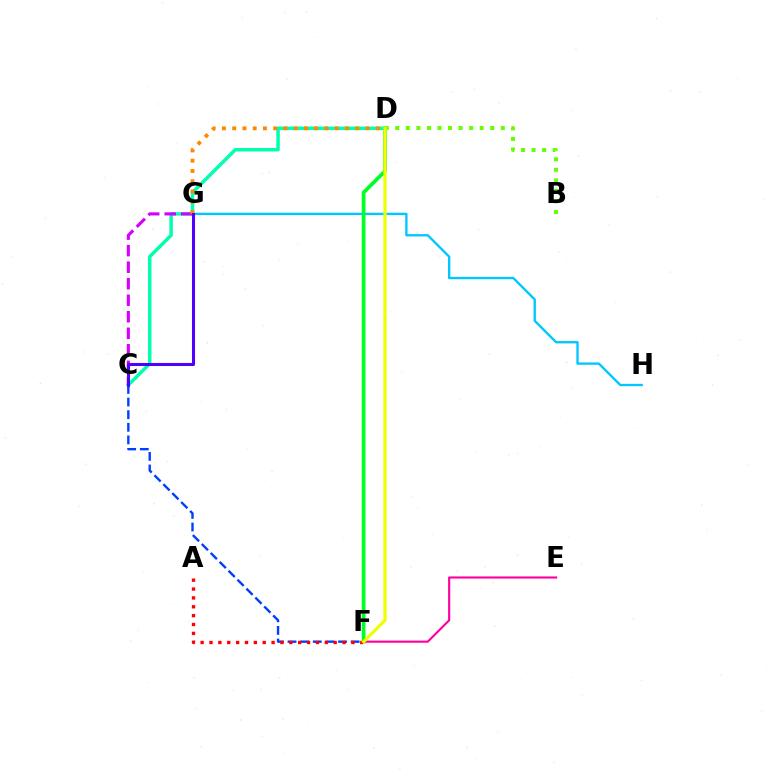{('G', 'H'): [{'color': '#00c7ff', 'line_style': 'solid', 'thickness': 1.69}], ('C', 'D'): [{'color': '#00ffaf', 'line_style': 'solid', 'thickness': 2.49}], ('D', 'F'): [{'color': '#00ff27', 'line_style': 'solid', 'thickness': 2.69}, {'color': '#eeff00', 'line_style': 'solid', 'thickness': 2.33}], ('E', 'F'): [{'color': '#ff00a0', 'line_style': 'solid', 'thickness': 1.53}], ('C', 'F'): [{'color': '#003fff', 'line_style': 'dashed', 'thickness': 1.71}], ('C', 'G'): [{'color': '#d600ff', 'line_style': 'dashed', 'thickness': 2.25}, {'color': '#4f00ff', 'line_style': 'solid', 'thickness': 2.19}], ('A', 'F'): [{'color': '#ff0000', 'line_style': 'dotted', 'thickness': 2.41}], ('B', 'D'): [{'color': '#66ff00', 'line_style': 'dotted', 'thickness': 2.87}], ('D', 'G'): [{'color': '#ff8800', 'line_style': 'dotted', 'thickness': 2.79}]}